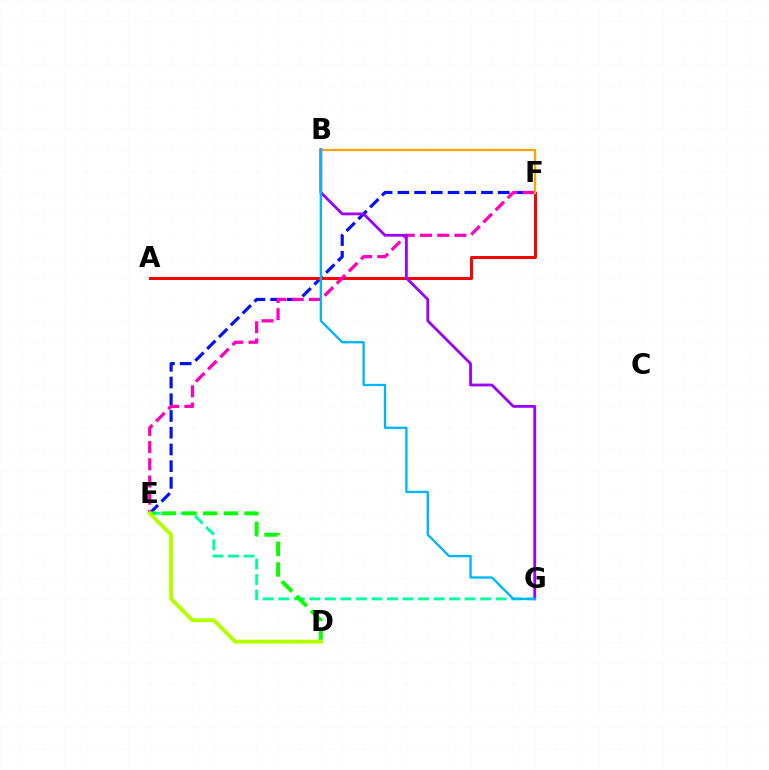{('E', 'G'): [{'color': '#00ff9d', 'line_style': 'dashed', 'thickness': 2.11}], ('E', 'F'): [{'color': '#0010ff', 'line_style': 'dashed', 'thickness': 2.27}, {'color': '#ff00bd', 'line_style': 'dashed', 'thickness': 2.34}], ('A', 'F'): [{'color': '#ff0000', 'line_style': 'solid', 'thickness': 2.16}], ('D', 'E'): [{'color': '#08ff00', 'line_style': 'dashed', 'thickness': 2.81}, {'color': '#b3ff00', 'line_style': 'solid', 'thickness': 2.81}], ('B', 'F'): [{'color': '#ffa500', 'line_style': 'solid', 'thickness': 1.63}], ('B', 'G'): [{'color': '#9b00ff', 'line_style': 'solid', 'thickness': 2.01}, {'color': '#00b5ff', 'line_style': 'solid', 'thickness': 1.68}]}